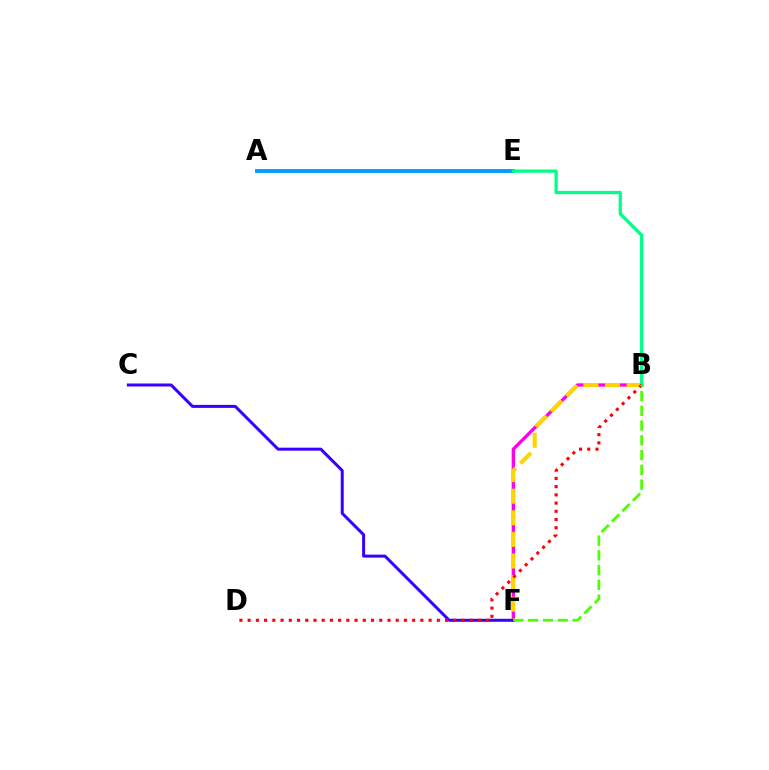{('B', 'F'): [{'color': '#ff00ed', 'line_style': 'solid', 'thickness': 2.4}, {'color': '#ffd500', 'line_style': 'dashed', 'thickness': 2.93}, {'color': '#4fff00', 'line_style': 'dashed', 'thickness': 2.0}], ('A', 'E'): [{'color': '#009eff', 'line_style': 'solid', 'thickness': 2.82}], ('B', 'E'): [{'color': '#00ff86', 'line_style': 'solid', 'thickness': 2.35}], ('C', 'F'): [{'color': '#3700ff', 'line_style': 'solid', 'thickness': 2.16}], ('B', 'D'): [{'color': '#ff0000', 'line_style': 'dotted', 'thickness': 2.23}]}